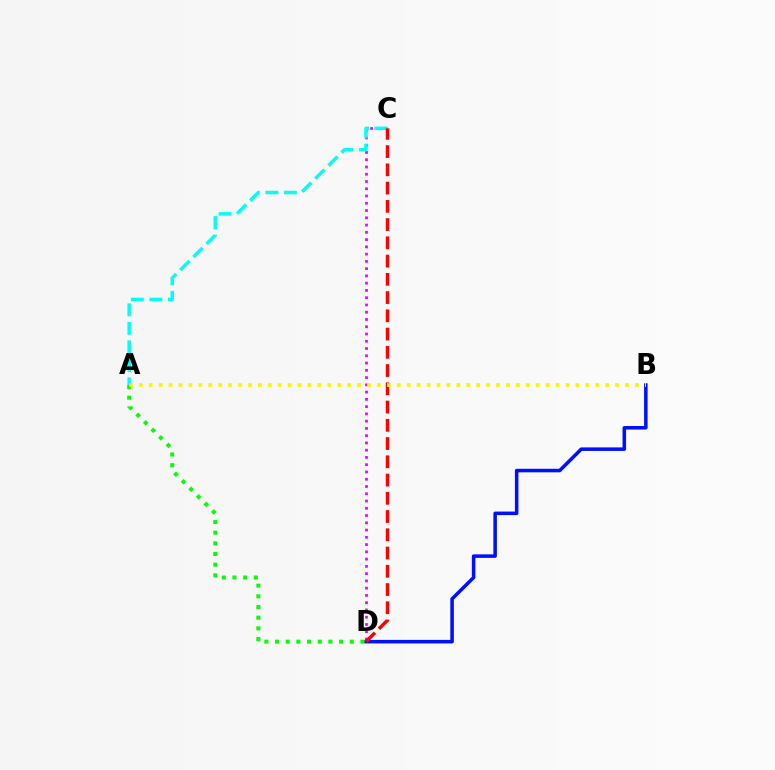{('C', 'D'): [{'color': '#ee00ff', 'line_style': 'dotted', 'thickness': 1.97}, {'color': '#ff0000', 'line_style': 'dashed', 'thickness': 2.48}], ('A', 'C'): [{'color': '#00fff6', 'line_style': 'dashed', 'thickness': 2.52}], ('B', 'D'): [{'color': '#0010ff', 'line_style': 'solid', 'thickness': 2.55}], ('A', 'D'): [{'color': '#08ff00', 'line_style': 'dotted', 'thickness': 2.9}], ('A', 'B'): [{'color': '#fcf500', 'line_style': 'dotted', 'thickness': 2.7}]}